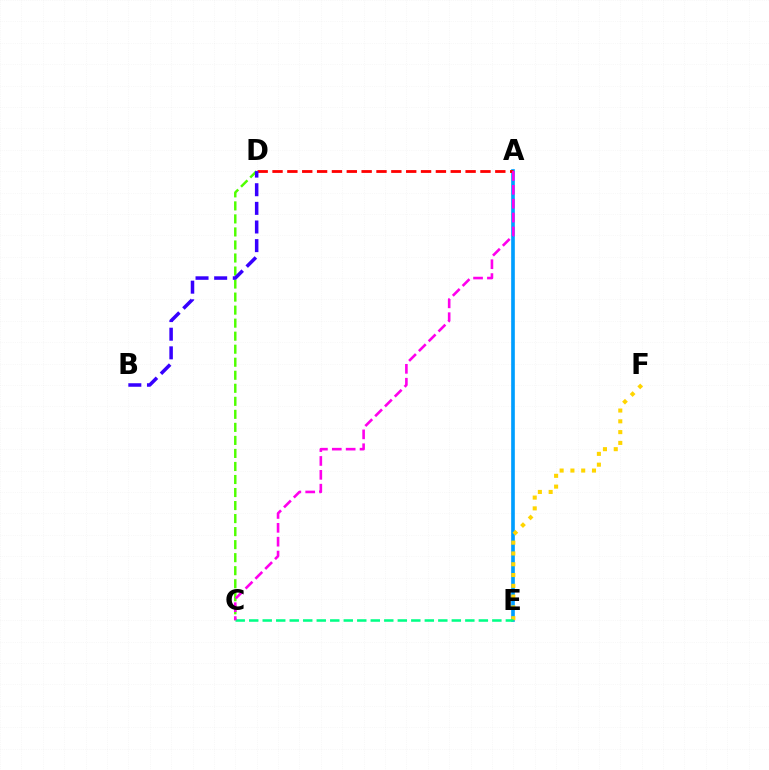{('A', 'E'): [{'color': '#009eff', 'line_style': 'solid', 'thickness': 2.64}], ('A', 'D'): [{'color': '#ff0000', 'line_style': 'dashed', 'thickness': 2.02}], ('E', 'F'): [{'color': '#ffd500', 'line_style': 'dotted', 'thickness': 2.93}], ('C', 'D'): [{'color': '#4fff00', 'line_style': 'dashed', 'thickness': 1.77}], ('C', 'E'): [{'color': '#00ff86', 'line_style': 'dashed', 'thickness': 1.83}], ('B', 'D'): [{'color': '#3700ff', 'line_style': 'dashed', 'thickness': 2.53}], ('A', 'C'): [{'color': '#ff00ed', 'line_style': 'dashed', 'thickness': 1.88}]}